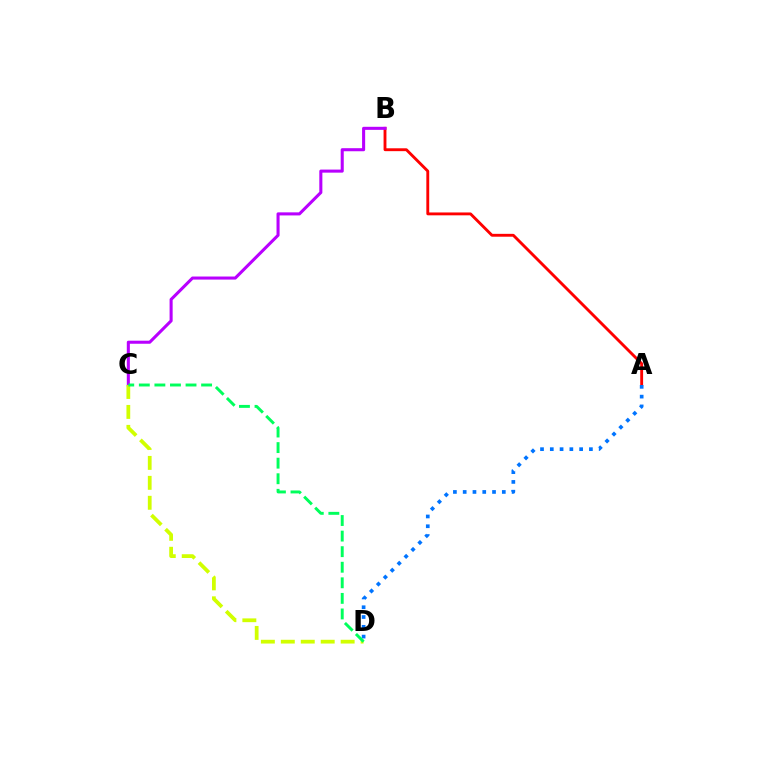{('A', 'B'): [{'color': '#ff0000', 'line_style': 'solid', 'thickness': 2.06}], ('A', 'D'): [{'color': '#0074ff', 'line_style': 'dotted', 'thickness': 2.66}], ('B', 'C'): [{'color': '#b900ff', 'line_style': 'solid', 'thickness': 2.21}], ('C', 'D'): [{'color': '#d1ff00', 'line_style': 'dashed', 'thickness': 2.71}, {'color': '#00ff5c', 'line_style': 'dashed', 'thickness': 2.12}]}